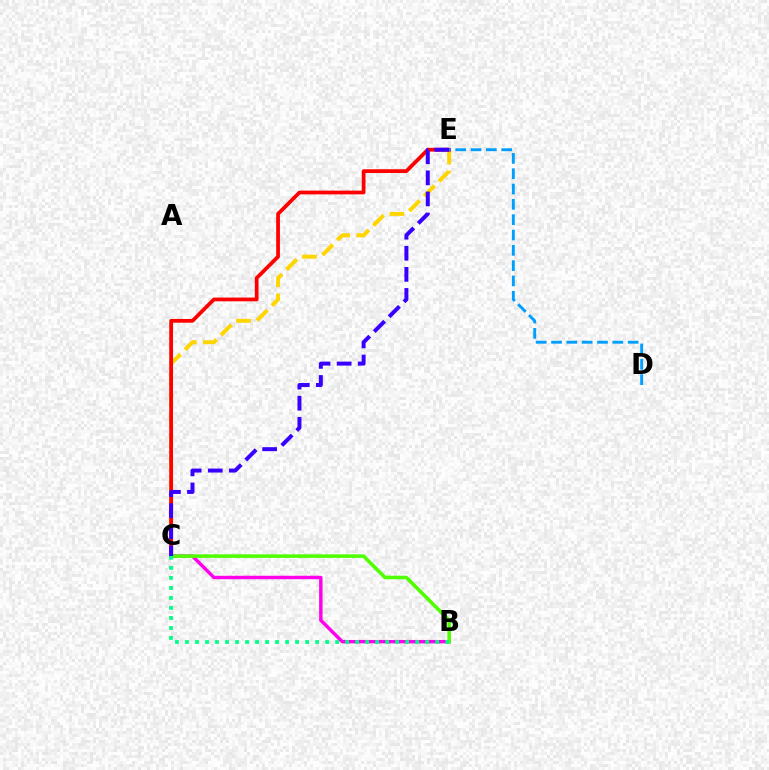{('C', 'E'): [{'color': '#ffd500', 'line_style': 'dashed', 'thickness': 2.86}, {'color': '#ff0000', 'line_style': 'solid', 'thickness': 2.7}, {'color': '#3700ff', 'line_style': 'dashed', 'thickness': 2.86}], ('B', 'C'): [{'color': '#ff00ed', 'line_style': 'solid', 'thickness': 2.47}, {'color': '#4fff00', 'line_style': 'solid', 'thickness': 2.58}, {'color': '#00ff86', 'line_style': 'dotted', 'thickness': 2.72}], ('D', 'E'): [{'color': '#009eff', 'line_style': 'dashed', 'thickness': 2.08}]}